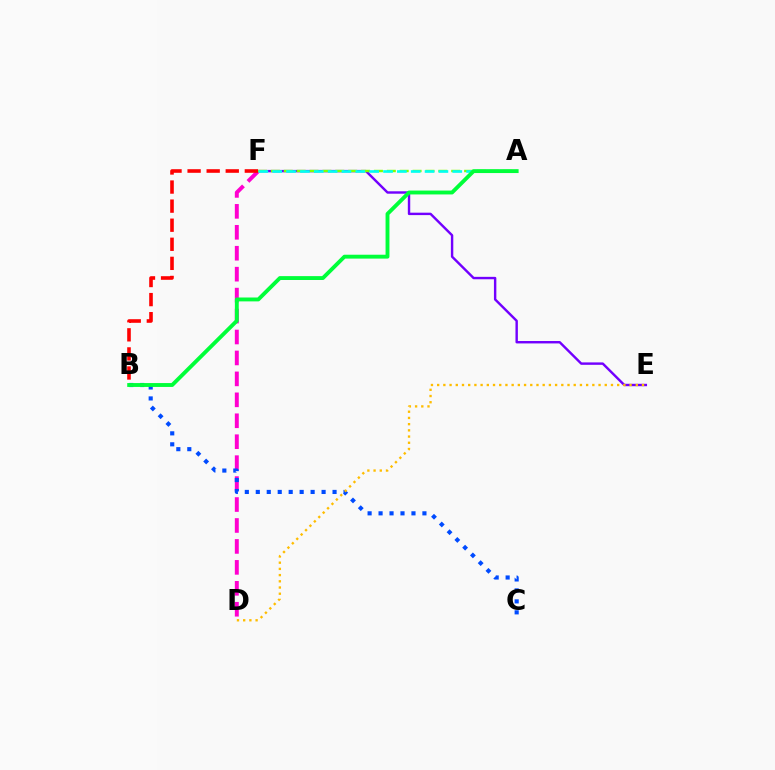{('E', 'F'): [{'color': '#7200ff', 'line_style': 'solid', 'thickness': 1.74}], ('D', 'F'): [{'color': '#ff00cf', 'line_style': 'dashed', 'thickness': 2.84}], ('A', 'F'): [{'color': '#84ff00', 'line_style': 'dashed', 'thickness': 1.75}, {'color': '#00fff6', 'line_style': 'dashed', 'thickness': 1.88}], ('B', 'C'): [{'color': '#004bff', 'line_style': 'dotted', 'thickness': 2.98}], ('B', 'F'): [{'color': '#ff0000', 'line_style': 'dashed', 'thickness': 2.59}], ('D', 'E'): [{'color': '#ffbd00', 'line_style': 'dotted', 'thickness': 1.69}], ('A', 'B'): [{'color': '#00ff39', 'line_style': 'solid', 'thickness': 2.79}]}